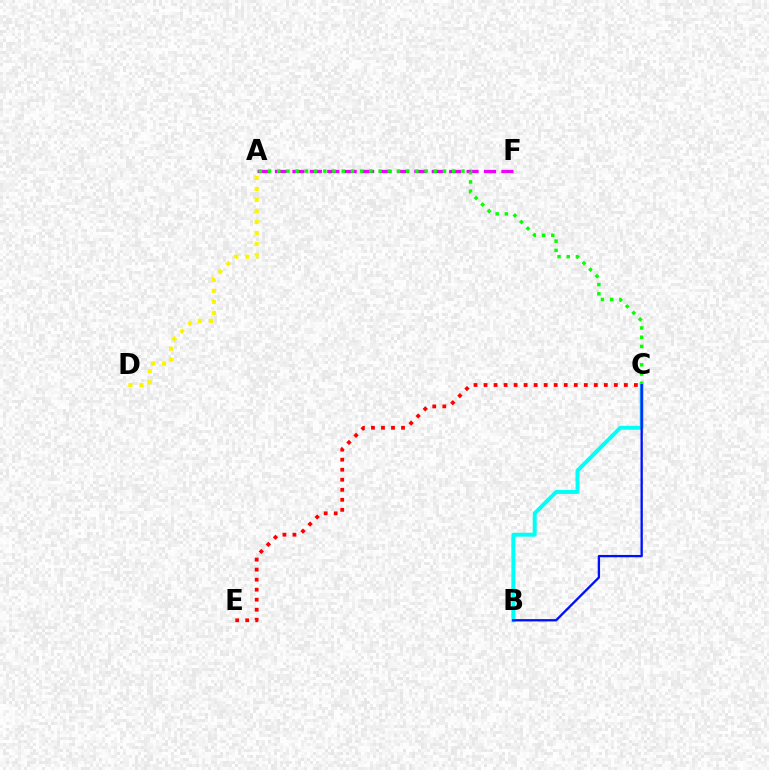{('A', 'F'): [{'color': '#ee00ff', 'line_style': 'dashed', 'thickness': 2.37}], ('A', 'D'): [{'color': '#fcf500', 'line_style': 'dotted', 'thickness': 2.99}], ('A', 'C'): [{'color': '#08ff00', 'line_style': 'dotted', 'thickness': 2.5}], ('C', 'E'): [{'color': '#ff0000', 'line_style': 'dotted', 'thickness': 2.72}], ('B', 'C'): [{'color': '#00fff6', 'line_style': 'solid', 'thickness': 2.84}, {'color': '#0010ff', 'line_style': 'solid', 'thickness': 1.67}]}